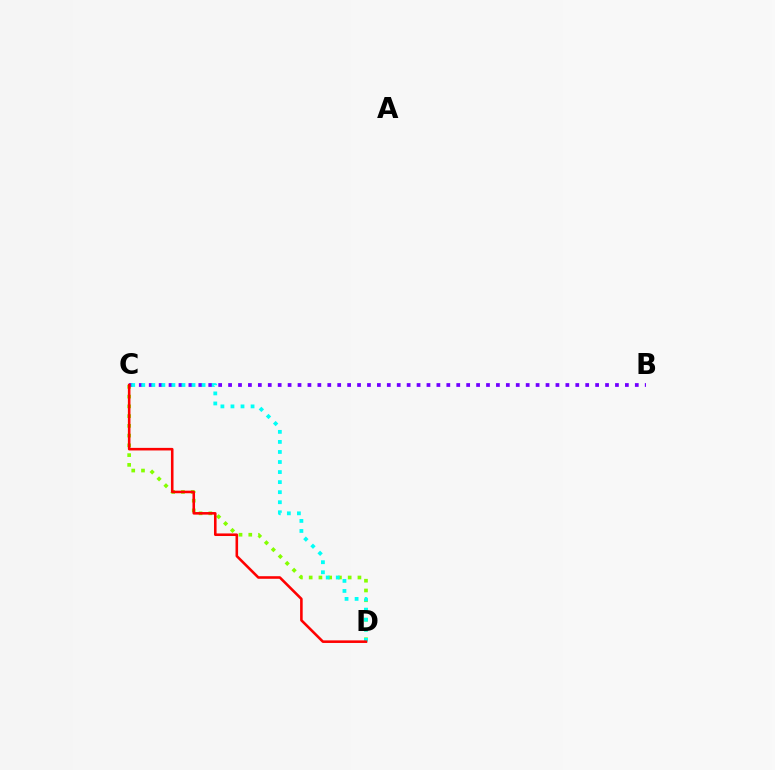{('C', 'D'): [{'color': '#84ff00', 'line_style': 'dotted', 'thickness': 2.65}, {'color': '#00fff6', 'line_style': 'dotted', 'thickness': 2.73}, {'color': '#ff0000', 'line_style': 'solid', 'thickness': 1.86}], ('B', 'C'): [{'color': '#7200ff', 'line_style': 'dotted', 'thickness': 2.7}]}